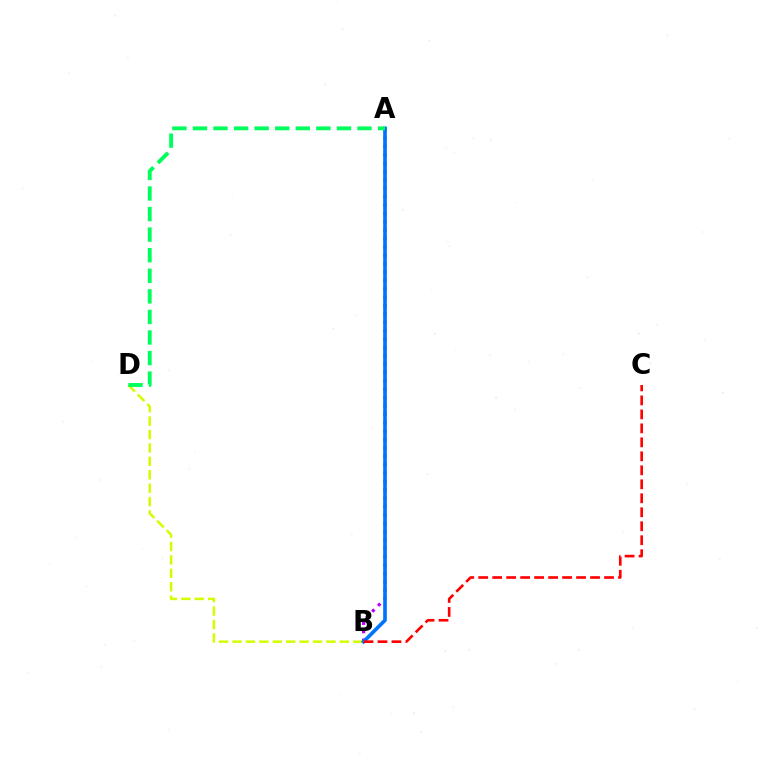{('A', 'B'): [{'color': '#b900ff', 'line_style': 'dotted', 'thickness': 2.28}, {'color': '#0074ff', 'line_style': 'solid', 'thickness': 2.64}], ('B', 'D'): [{'color': '#d1ff00', 'line_style': 'dashed', 'thickness': 1.82}], ('B', 'C'): [{'color': '#ff0000', 'line_style': 'dashed', 'thickness': 1.9}], ('A', 'D'): [{'color': '#00ff5c', 'line_style': 'dashed', 'thickness': 2.79}]}